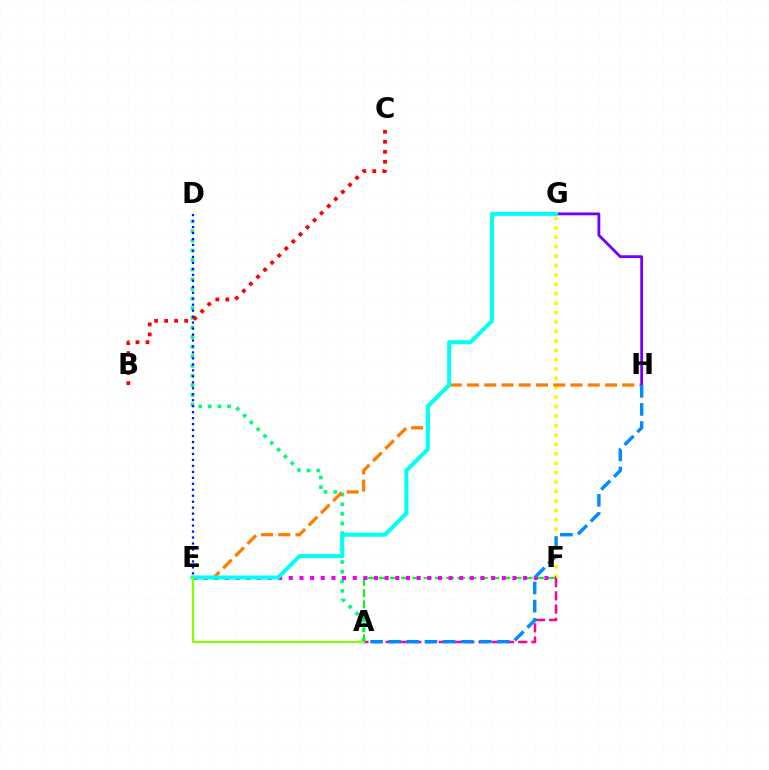{('A', 'D'): [{'color': '#00ff74', 'line_style': 'dotted', 'thickness': 2.62}], ('B', 'C'): [{'color': '#ff0000', 'line_style': 'dotted', 'thickness': 2.72}], ('F', 'G'): [{'color': '#fcf500', 'line_style': 'dotted', 'thickness': 2.56}], ('A', 'F'): [{'color': '#ff0094', 'line_style': 'dashed', 'thickness': 1.8}, {'color': '#08ff00', 'line_style': 'dashed', 'thickness': 1.53}], ('E', 'F'): [{'color': '#ee00ff', 'line_style': 'dotted', 'thickness': 2.89}], ('E', 'H'): [{'color': '#ff7c00', 'line_style': 'dashed', 'thickness': 2.34}], ('D', 'E'): [{'color': '#0010ff', 'line_style': 'dotted', 'thickness': 1.62}], ('G', 'H'): [{'color': '#7200ff', 'line_style': 'solid', 'thickness': 2.02}], ('E', 'G'): [{'color': '#00fff6', 'line_style': 'solid', 'thickness': 2.92}], ('A', 'H'): [{'color': '#008cff', 'line_style': 'dashed', 'thickness': 2.46}], ('A', 'E'): [{'color': '#84ff00', 'line_style': 'solid', 'thickness': 1.56}]}